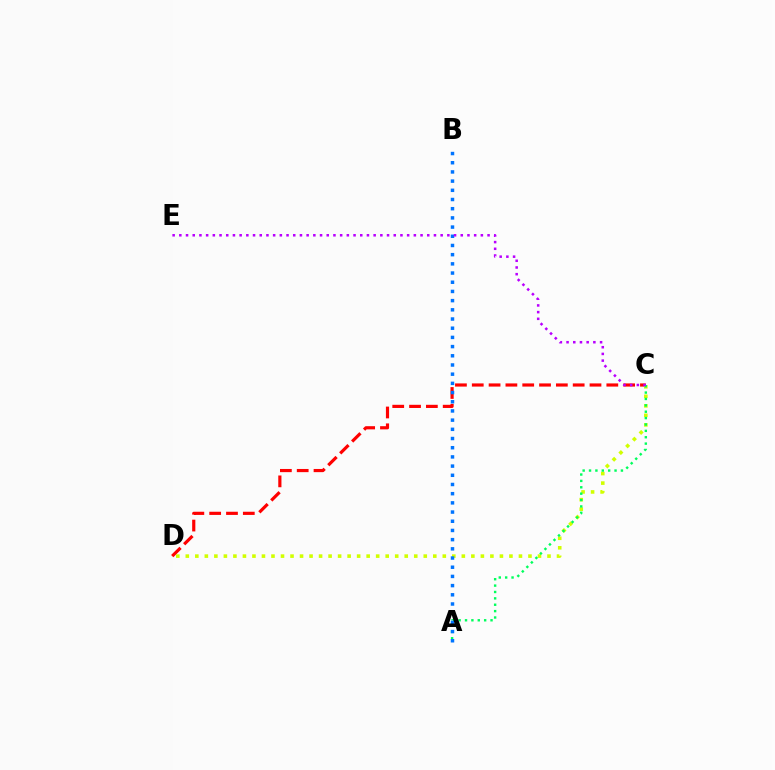{('C', 'D'): [{'color': '#ff0000', 'line_style': 'dashed', 'thickness': 2.28}, {'color': '#d1ff00', 'line_style': 'dotted', 'thickness': 2.59}], ('A', 'C'): [{'color': '#00ff5c', 'line_style': 'dotted', 'thickness': 1.73}], ('A', 'B'): [{'color': '#0074ff', 'line_style': 'dotted', 'thickness': 2.5}], ('C', 'E'): [{'color': '#b900ff', 'line_style': 'dotted', 'thickness': 1.82}]}